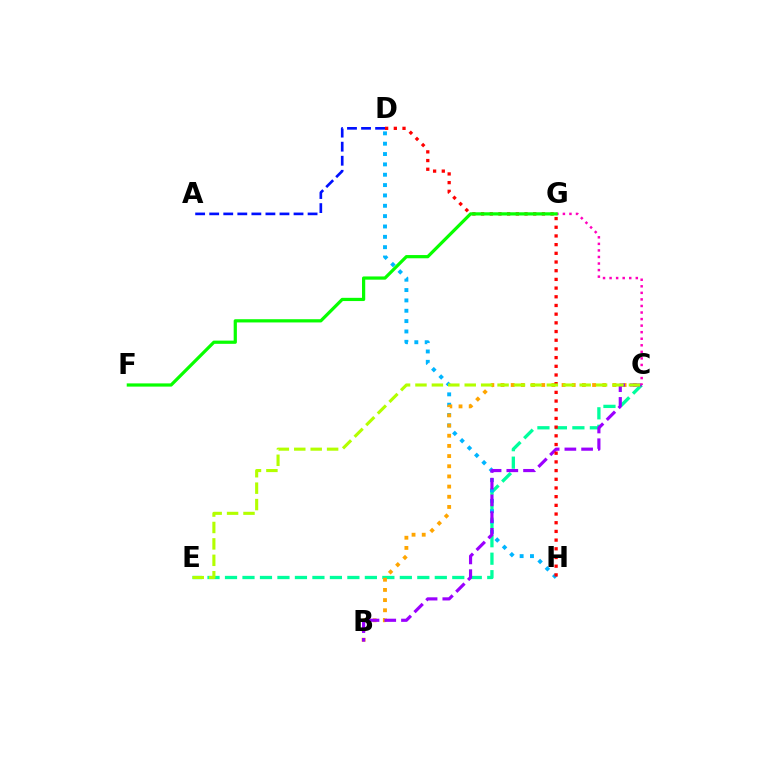{('C', 'E'): [{'color': '#00ff9d', 'line_style': 'dashed', 'thickness': 2.38}, {'color': '#b3ff00', 'line_style': 'dashed', 'thickness': 2.23}], ('D', 'H'): [{'color': '#00b5ff', 'line_style': 'dotted', 'thickness': 2.81}, {'color': '#ff0000', 'line_style': 'dotted', 'thickness': 2.36}], ('B', 'C'): [{'color': '#ffa500', 'line_style': 'dotted', 'thickness': 2.76}, {'color': '#9b00ff', 'line_style': 'dashed', 'thickness': 2.27}], ('A', 'D'): [{'color': '#0010ff', 'line_style': 'dashed', 'thickness': 1.91}], ('C', 'G'): [{'color': '#ff00bd', 'line_style': 'dotted', 'thickness': 1.78}], ('F', 'G'): [{'color': '#08ff00', 'line_style': 'solid', 'thickness': 2.32}]}